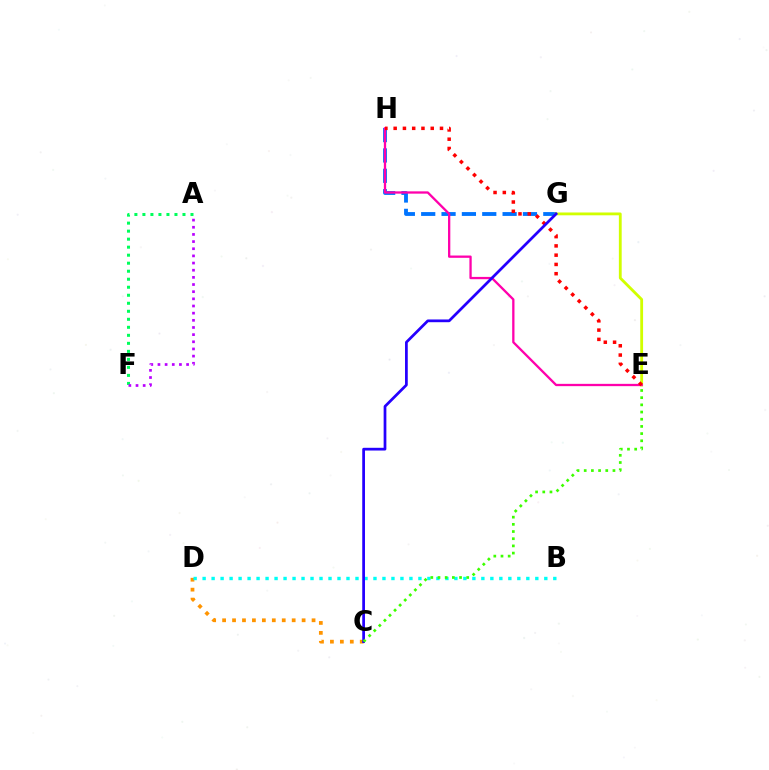{('G', 'H'): [{'color': '#0074ff', 'line_style': 'dashed', 'thickness': 2.76}], ('C', 'D'): [{'color': '#ff9400', 'line_style': 'dotted', 'thickness': 2.7}], ('E', 'G'): [{'color': '#d1ff00', 'line_style': 'solid', 'thickness': 2.03}], ('B', 'D'): [{'color': '#00fff6', 'line_style': 'dotted', 'thickness': 2.44}], ('A', 'F'): [{'color': '#00ff5c', 'line_style': 'dotted', 'thickness': 2.18}, {'color': '#b900ff', 'line_style': 'dotted', 'thickness': 1.94}], ('E', 'H'): [{'color': '#ff00ac', 'line_style': 'solid', 'thickness': 1.65}, {'color': '#ff0000', 'line_style': 'dotted', 'thickness': 2.52}], ('C', 'G'): [{'color': '#2500ff', 'line_style': 'solid', 'thickness': 1.97}], ('C', 'E'): [{'color': '#3dff00', 'line_style': 'dotted', 'thickness': 1.95}]}